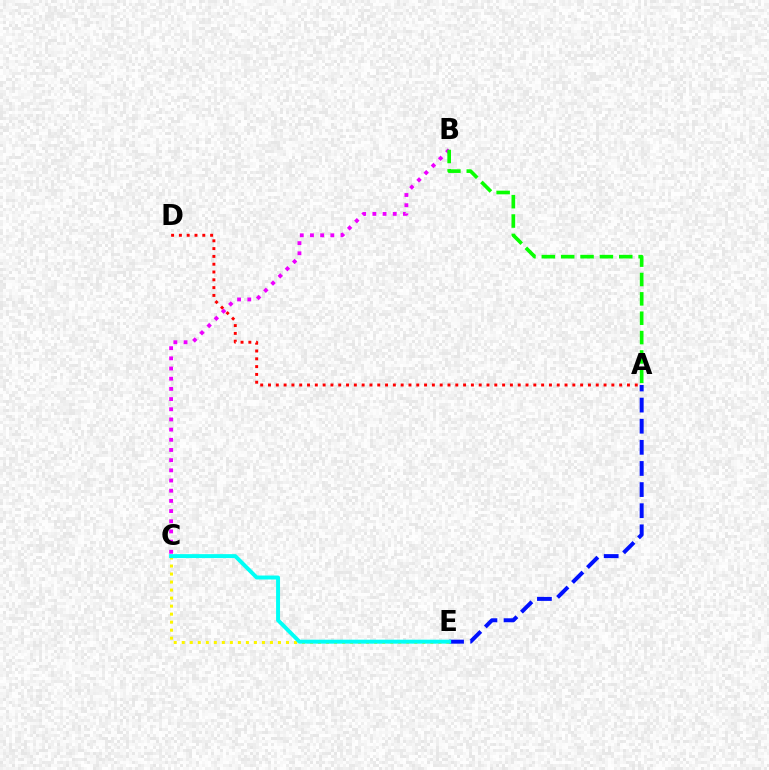{('A', 'E'): [{'color': '#0010ff', 'line_style': 'dashed', 'thickness': 2.87}], ('B', 'C'): [{'color': '#ee00ff', 'line_style': 'dotted', 'thickness': 2.77}], ('C', 'E'): [{'color': '#fcf500', 'line_style': 'dotted', 'thickness': 2.18}, {'color': '#00fff6', 'line_style': 'solid', 'thickness': 2.84}], ('A', 'B'): [{'color': '#08ff00', 'line_style': 'dashed', 'thickness': 2.63}], ('A', 'D'): [{'color': '#ff0000', 'line_style': 'dotted', 'thickness': 2.12}]}